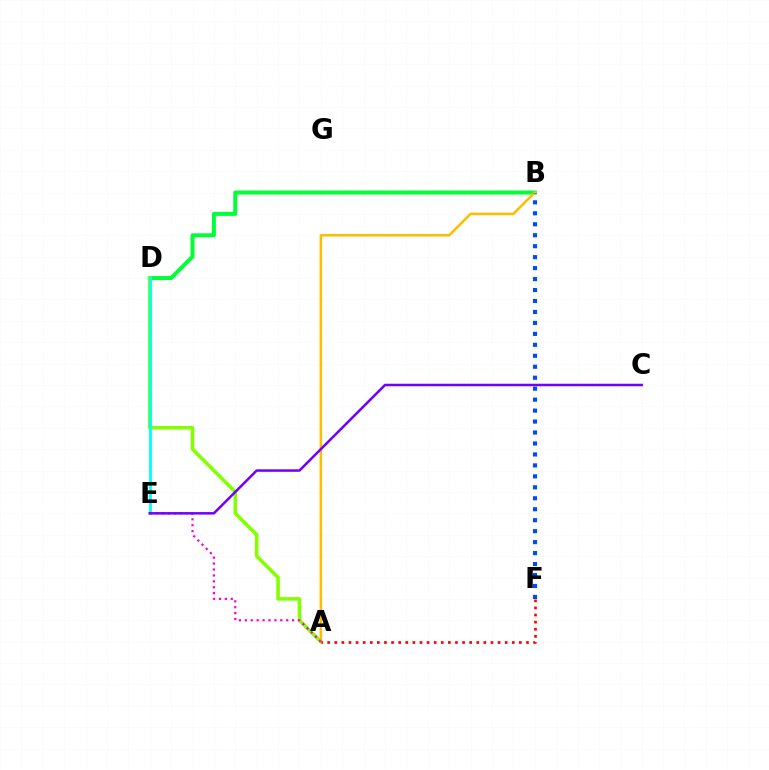{('B', 'D'): [{'color': '#00ff39', 'line_style': 'solid', 'thickness': 2.88}], ('A', 'D'): [{'color': '#84ff00', 'line_style': 'solid', 'thickness': 2.56}], ('A', 'B'): [{'color': '#ffbd00', 'line_style': 'solid', 'thickness': 1.82}], ('B', 'F'): [{'color': '#004bff', 'line_style': 'dotted', 'thickness': 2.98}], ('A', 'F'): [{'color': '#ff0000', 'line_style': 'dotted', 'thickness': 1.93}], ('A', 'E'): [{'color': '#ff00cf', 'line_style': 'dotted', 'thickness': 1.61}], ('D', 'E'): [{'color': '#00fff6', 'line_style': 'solid', 'thickness': 2.03}], ('C', 'E'): [{'color': '#7200ff', 'line_style': 'solid', 'thickness': 1.81}]}